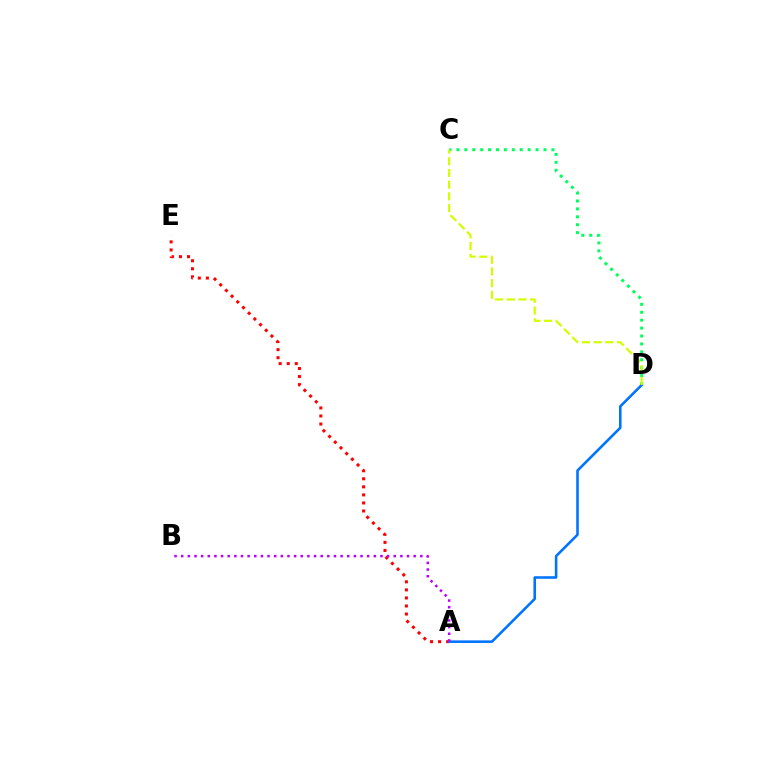{('A', 'E'): [{'color': '#ff0000', 'line_style': 'dotted', 'thickness': 2.19}], ('C', 'D'): [{'color': '#00ff5c', 'line_style': 'dotted', 'thickness': 2.15}, {'color': '#d1ff00', 'line_style': 'dashed', 'thickness': 1.59}], ('A', 'D'): [{'color': '#0074ff', 'line_style': 'solid', 'thickness': 1.86}], ('A', 'B'): [{'color': '#b900ff', 'line_style': 'dotted', 'thickness': 1.8}]}